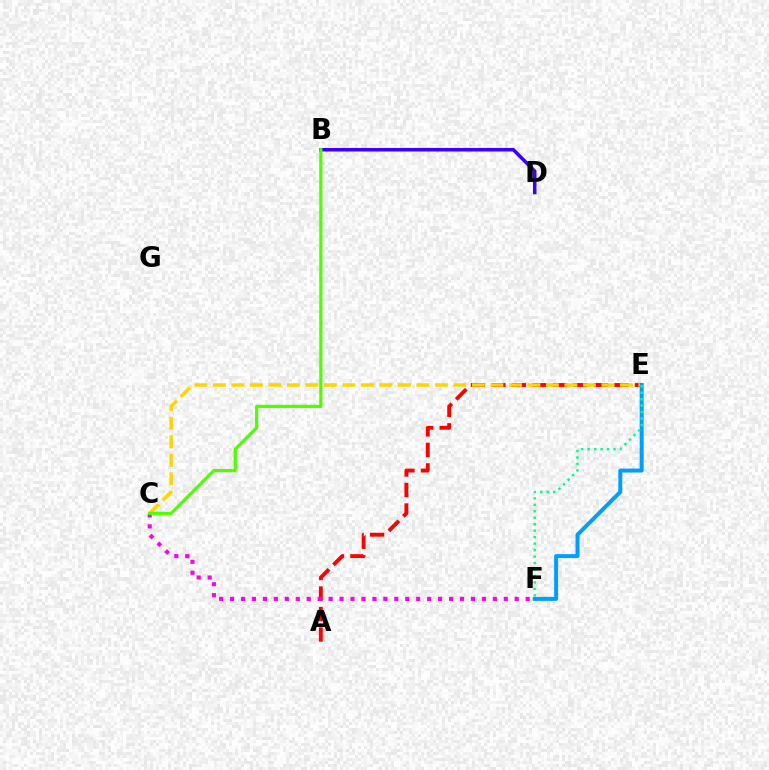{('A', 'E'): [{'color': '#ff0000', 'line_style': 'dashed', 'thickness': 2.78}], ('C', 'E'): [{'color': '#ffd500', 'line_style': 'dashed', 'thickness': 2.51}], ('E', 'F'): [{'color': '#009eff', 'line_style': 'solid', 'thickness': 2.85}, {'color': '#00ff86', 'line_style': 'dotted', 'thickness': 1.76}], ('B', 'D'): [{'color': '#3700ff', 'line_style': 'solid', 'thickness': 2.53}], ('C', 'F'): [{'color': '#ff00ed', 'line_style': 'dotted', 'thickness': 2.97}], ('B', 'C'): [{'color': '#4fff00', 'line_style': 'solid', 'thickness': 2.29}]}